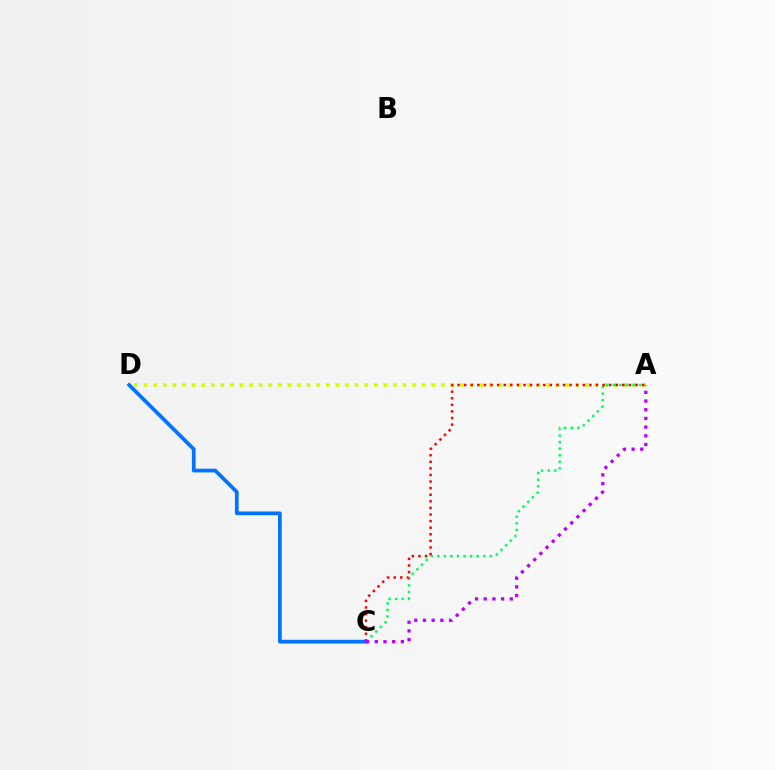{('C', 'D'): [{'color': '#0074ff', 'line_style': 'solid', 'thickness': 2.69}], ('A', 'D'): [{'color': '#d1ff00', 'line_style': 'dotted', 'thickness': 2.6}], ('A', 'C'): [{'color': '#00ff5c', 'line_style': 'dotted', 'thickness': 1.79}, {'color': '#ff0000', 'line_style': 'dotted', 'thickness': 1.79}, {'color': '#b900ff', 'line_style': 'dotted', 'thickness': 2.36}]}